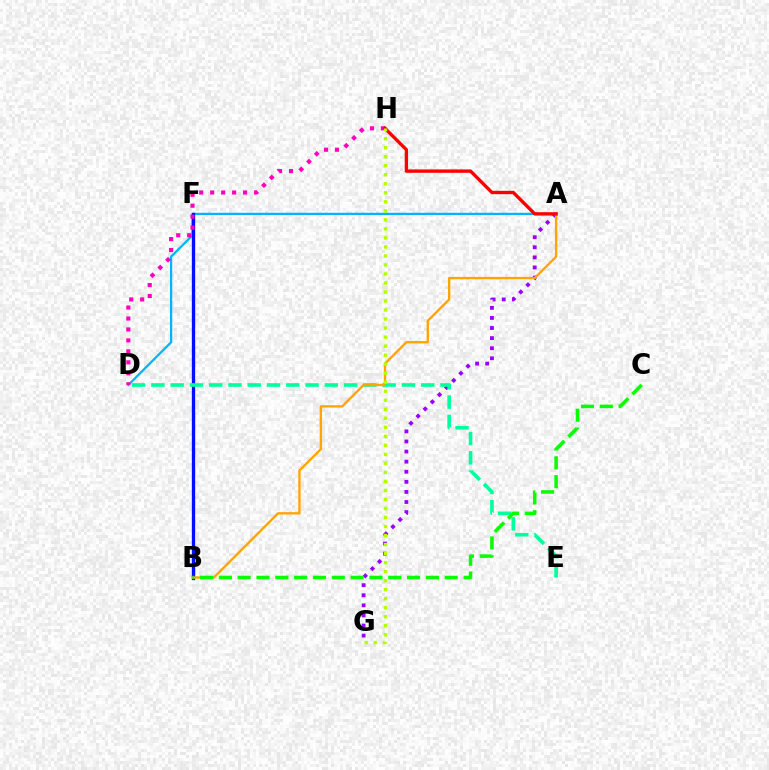{('A', 'D'): [{'color': '#00b5ff', 'line_style': 'solid', 'thickness': 1.61}], ('A', 'G'): [{'color': '#9b00ff', 'line_style': 'dotted', 'thickness': 2.74}], ('B', 'F'): [{'color': '#0010ff', 'line_style': 'solid', 'thickness': 2.39}], ('D', 'E'): [{'color': '#00ff9d', 'line_style': 'dashed', 'thickness': 2.62}], ('D', 'H'): [{'color': '#ff00bd', 'line_style': 'dotted', 'thickness': 2.98}], ('A', 'B'): [{'color': '#ffa500', 'line_style': 'solid', 'thickness': 1.7}], ('A', 'H'): [{'color': '#ff0000', 'line_style': 'solid', 'thickness': 2.41}], ('B', 'C'): [{'color': '#08ff00', 'line_style': 'dashed', 'thickness': 2.56}], ('G', 'H'): [{'color': '#b3ff00', 'line_style': 'dotted', 'thickness': 2.45}]}